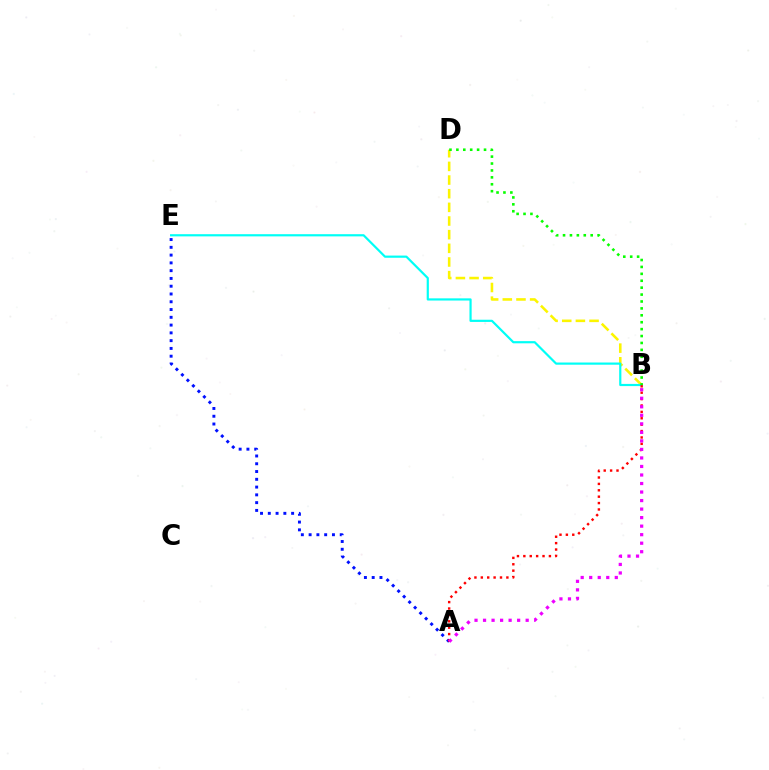{('A', 'E'): [{'color': '#0010ff', 'line_style': 'dotted', 'thickness': 2.11}], ('B', 'D'): [{'color': '#fcf500', 'line_style': 'dashed', 'thickness': 1.86}, {'color': '#08ff00', 'line_style': 'dotted', 'thickness': 1.88}], ('B', 'E'): [{'color': '#00fff6', 'line_style': 'solid', 'thickness': 1.58}], ('A', 'B'): [{'color': '#ff0000', 'line_style': 'dotted', 'thickness': 1.74}, {'color': '#ee00ff', 'line_style': 'dotted', 'thickness': 2.32}]}